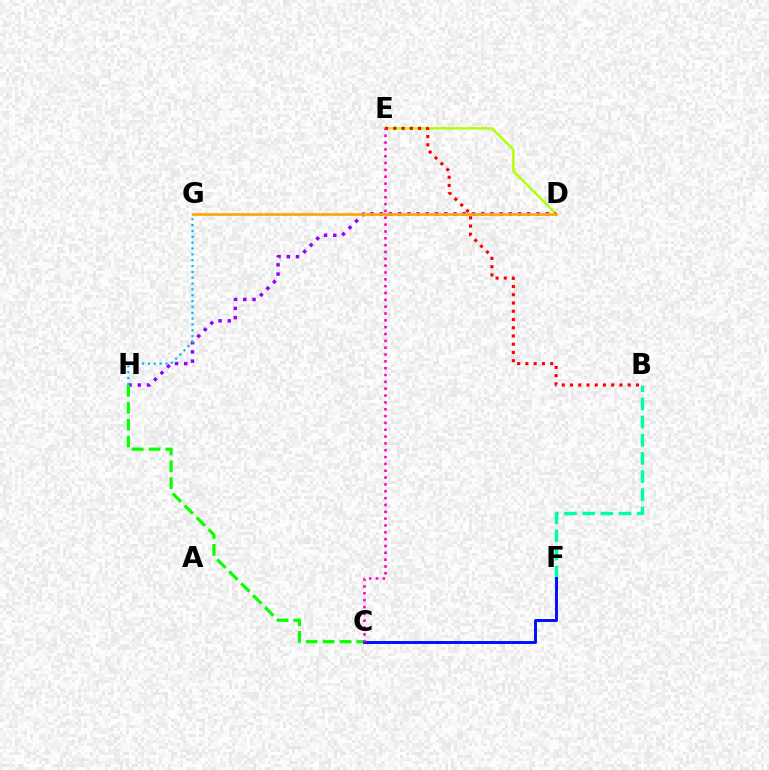{('D', 'E'): [{'color': '#b3ff00', 'line_style': 'solid', 'thickness': 1.73}], ('D', 'H'): [{'color': '#9b00ff', 'line_style': 'dotted', 'thickness': 2.51}], ('C', 'H'): [{'color': '#08ff00', 'line_style': 'dashed', 'thickness': 2.29}], ('B', 'F'): [{'color': '#00ff9d', 'line_style': 'dashed', 'thickness': 2.47}], ('G', 'H'): [{'color': '#00b5ff', 'line_style': 'dotted', 'thickness': 1.59}], ('C', 'F'): [{'color': '#0010ff', 'line_style': 'solid', 'thickness': 2.12}], ('B', 'E'): [{'color': '#ff0000', 'line_style': 'dotted', 'thickness': 2.24}], ('D', 'G'): [{'color': '#ffa500', 'line_style': 'solid', 'thickness': 1.93}], ('C', 'E'): [{'color': '#ff00bd', 'line_style': 'dotted', 'thickness': 1.86}]}